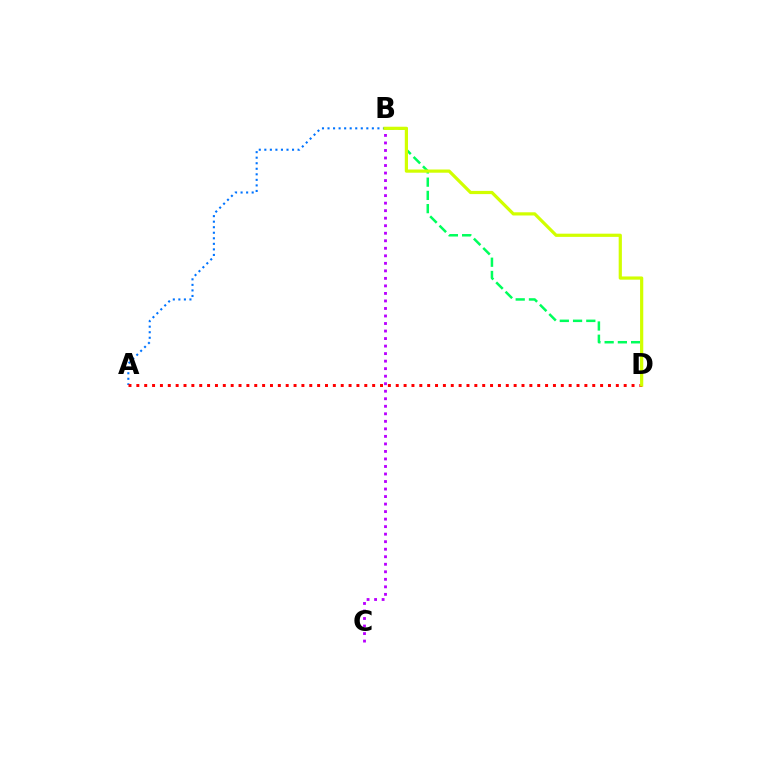{('B', 'D'): [{'color': '#00ff5c', 'line_style': 'dashed', 'thickness': 1.8}, {'color': '#d1ff00', 'line_style': 'solid', 'thickness': 2.31}], ('A', 'B'): [{'color': '#0074ff', 'line_style': 'dotted', 'thickness': 1.51}], ('B', 'C'): [{'color': '#b900ff', 'line_style': 'dotted', 'thickness': 2.04}], ('A', 'D'): [{'color': '#ff0000', 'line_style': 'dotted', 'thickness': 2.14}]}